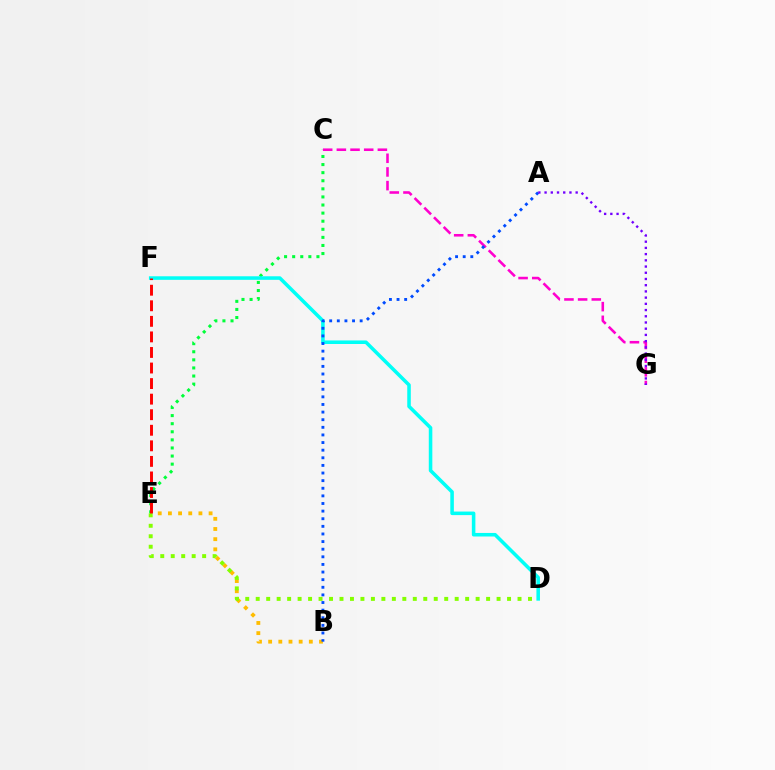{('B', 'E'): [{'color': '#ffbd00', 'line_style': 'dotted', 'thickness': 2.76}], ('C', 'E'): [{'color': '#00ff39', 'line_style': 'dotted', 'thickness': 2.2}], ('D', 'F'): [{'color': '#00fff6', 'line_style': 'solid', 'thickness': 2.55}], ('C', 'G'): [{'color': '#ff00cf', 'line_style': 'dashed', 'thickness': 1.86}], ('D', 'E'): [{'color': '#84ff00', 'line_style': 'dotted', 'thickness': 2.85}], ('A', 'B'): [{'color': '#004bff', 'line_style': 'dotted', 'thickness': 2.07}], ('E', 'F'): [{'color': '#ff0000', 'line_style': 'dashed', 'thickness': 2.11}], ('A', 'G'): [{'color': '#7200ff', 'line_style': 'dotted', 'thickness': 1.69}]}